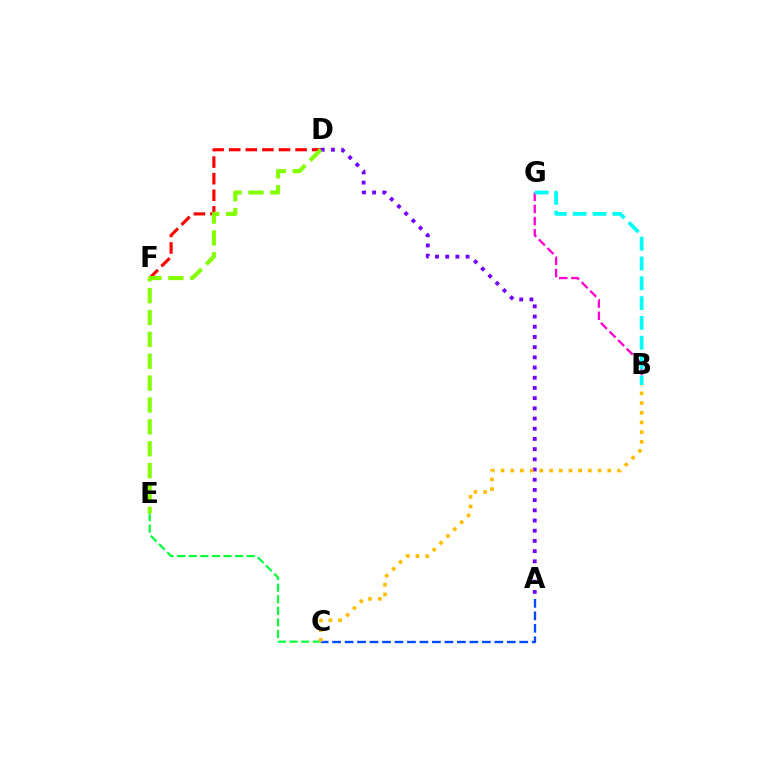{('D', 'F'): [{'color': '#ff0000', 'line_style': 'dashed', 'thickness': 2.25}], ('A', 'D'): [{'color': '#7200ff', 'line_style': 'dotted', 'thickness': 2.77}], ('C', 'E'): [{'color': '#00ff39', 'line_style': 'dashed', 'thickness': 1.57}], ('A', 'C'): [{'color': '#004bff', 'line_style': 'dashed', 'thickness': 1.69}], ('B', 'C'): [{'color': '#ffbd00', 'line_style': 'dotted', 'thickness': 2.64}], ('B', 'G'): [{'color': '#ff00cf', 'line_style': 'dashed', 'thickness': 1.65}, {'color': '#00fff6', 'line_style': 'dashed', 'thickness': 2.69}], ('D', 'E'): [{'color': '#84ff00', 'line_style': 'dashed', 'thickness': 2.97}]}